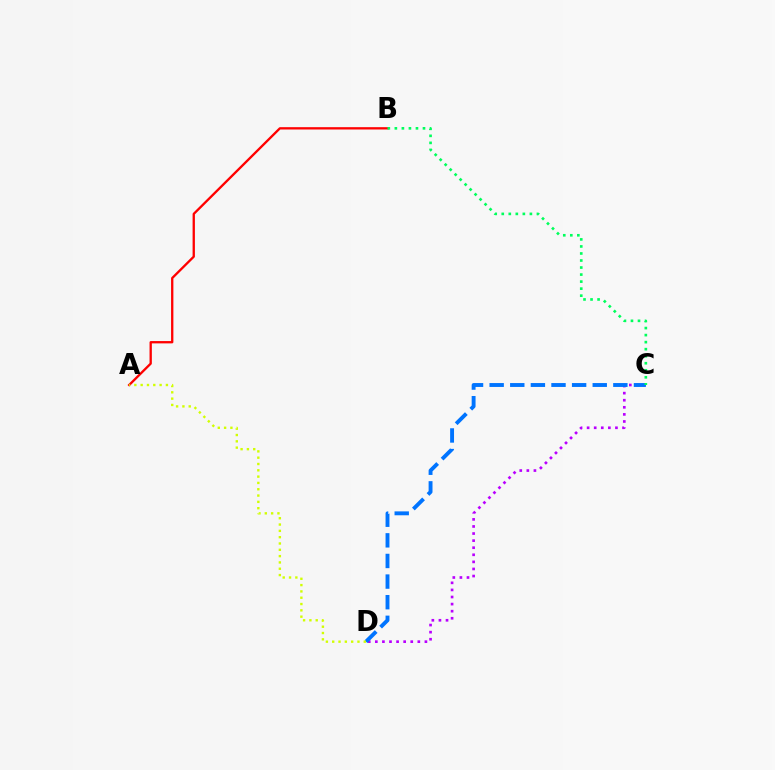{('C', 'D'): [{'color': '#b900ff', 'line_style': 'dotted', 'thickness': 1.92}, {'color': '#0074ff', 'line_style': 'dashed', 'thickness': 2.8}], ('A', 'B'): [{'color': '#ff0000', 'line_style': 'solid', 'thickness': 1.67}], ('B', 'C'): [{'color': '#00ff5c', 'line_style': 'dotted', 'thickness': 1.91}], ('A', 'D'): [{'color': '#d1ff00', 'line_style': 'dotted', 'thickness': 1.72}]}